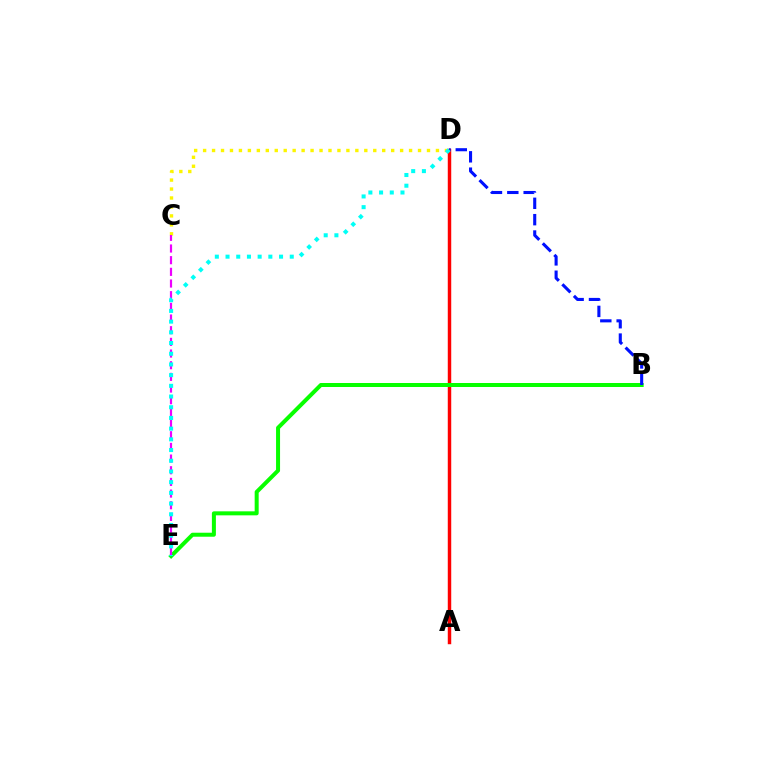{('A', 'D'): [{'color': '#ff0000', 'line_style': 'solid', 'thickness': 2.48}], ('C', 'D'): [{'color': '#fcf500', 'line_style': 'dotted', 'thickness': 2.43}], ('B', 'E'): [{'color': '#08ff00', 'line_style': 'solid', 'thickness': 2.88}], ('C', 'E'): [{'color': '#ee00ff', 'line_style': 'dashed', 'thickness': 1.59}], ('B', 'D'): [{'color': '#0010ff', 'line_style': 'dashed', 'thickness': 2.22}], ('D', 'E'): [{'color': '#00fff6', 'line_style': 'dotted', 'thickness': 2.91}]}